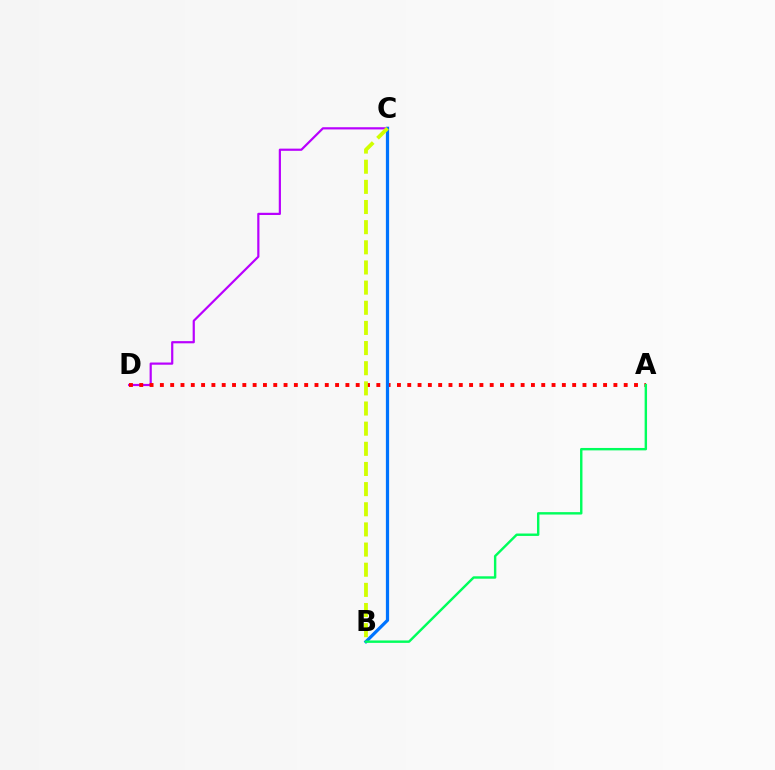{('C', 'D'): [{'color': '#b900ff', 'line_style': 'solid', 'thickness': 1.58}], ('A', 'D'): [{'color': '#ff0000', 'line_style': 'dotted', 'thickness': 2.8}], ('B', 'C'): [{'color': '#0074ff', 'line_style': 'solid', 'thickness': 2.32}, {'color': '#d1ff00', 'line_style': 'dashed', 'thickness': 2.74}], ('A', 'B'): [{'color': '#00ff5c', 'line_style': 'solid', 'thickness': 1.74}]}